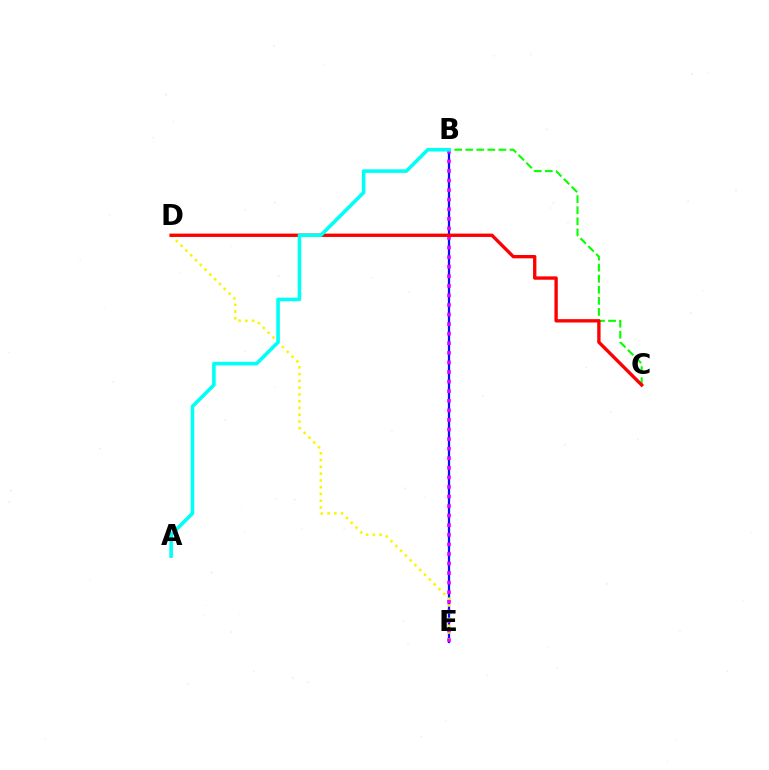{('B', 'E'): [{'color': '#0010ff', 'line_style': 'solid', 'thickness': 1.63}, {'color': '#ee00ff', 'line_style': 'dotted', 'thickness': 2.6}], ('B', 'C'): [{'color': '#08ff00', 'line_style': 'dashed', 'thickness': 1.5}], ('D', 'E'): [{'color': '#fcf500', 'line_style': 'dotted', 'thickness': 1.84}], ('C', 'D'): [{'color': '#ff0000', 'line_style': 'solid', 'thickness': 2.41}], ('A', 'B'): [{'color': '#00fff6', 'line_style': 'solid', 'thickness': 2.58}]}